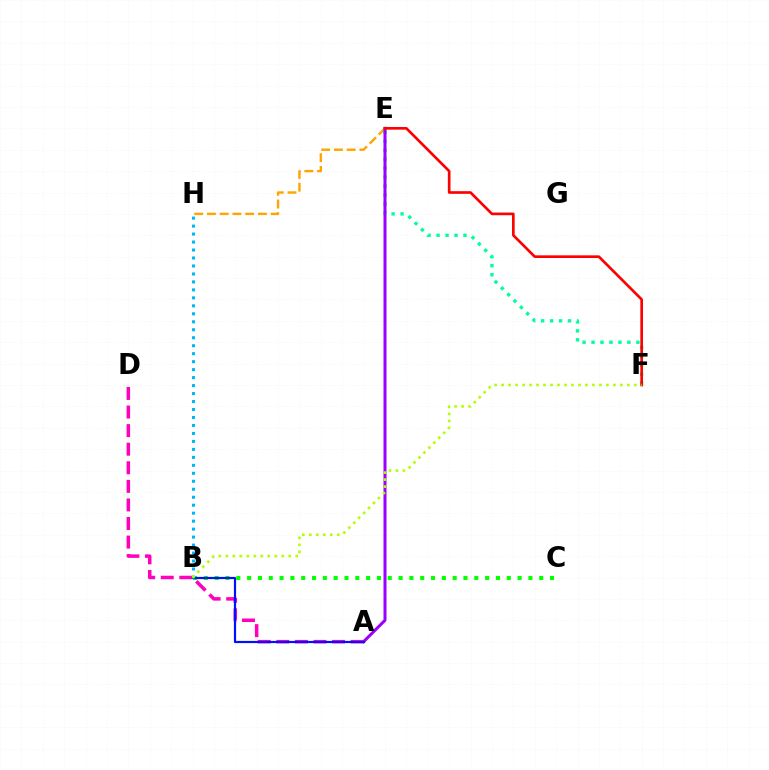{('E', 'H'): [{'color': '#ffa500', 'line_style': 'dashed', 'thickness': 1.73}], ('B', 'C'): [{'color': '#08ff00', 'line_style': 'dotted', 'thickness': 2.94}], ('E', 'F'): [{'color': '#00ff9d', 'line_style': 'dotted', 'thickness': 2.44}, {'color': '#ff0000', 'line_style': 'solid', 'thickness': 1.92}], ('A', 'E'): [{'color': '#9b00ff', 'line_style': 'solid', 'thickness': 2.17}], ('A', 'D'): [{'color': '#ff00bd', 'line_style': 'dashed', 'thickness': 2.52}], ('A', 'B'): [{'color': '#0010ff', 'line_style': 'solid', 'thickness': 1.57}], ('B', 'H'): [{'color': '#00b5ff', 'line_style': 'dotted', 'thickness': 2.17}], ('B', 'F'): [{'color': '#b3ff00', 'line_style': 'dotted', 'thickness': 1.9}]}